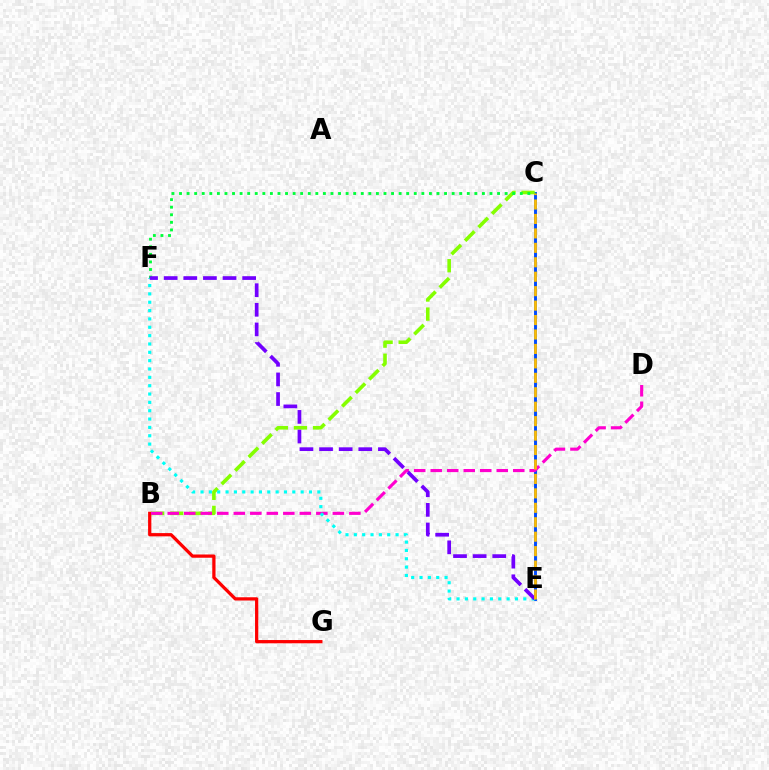{('C', 'E'): [{'color': '#004bff', 'line_style': 'solid', 'thickness': 2.1}, {'color': '#ffbd00', 'line_style': 'dashed', 'thickness': 1.96}], ('B', 'C'): [{'color': '#84ff00', 'line_style': 'dashed', 'thickness': 2.59}], ('B', 'G'): [{'color': '#ff0000', 'line_style': 'solid', 'thickness': 2.34}], ('C', 'F'): [{'color': '#00ff39', 'line_style': 'dotted', 'thickness': 2.06}], ('B', 'D'): [{'color': '#ff00cf', 'line_style': 'dashed', 'thickness': 2.24}], ('E', 'F'): [{'color': '#00fff6', 'line_style': 'dotted', 'thickness': 2.27}, {'color': '#7200ff', 'line_style': 'dashed', 'thickness': 2.67}]}